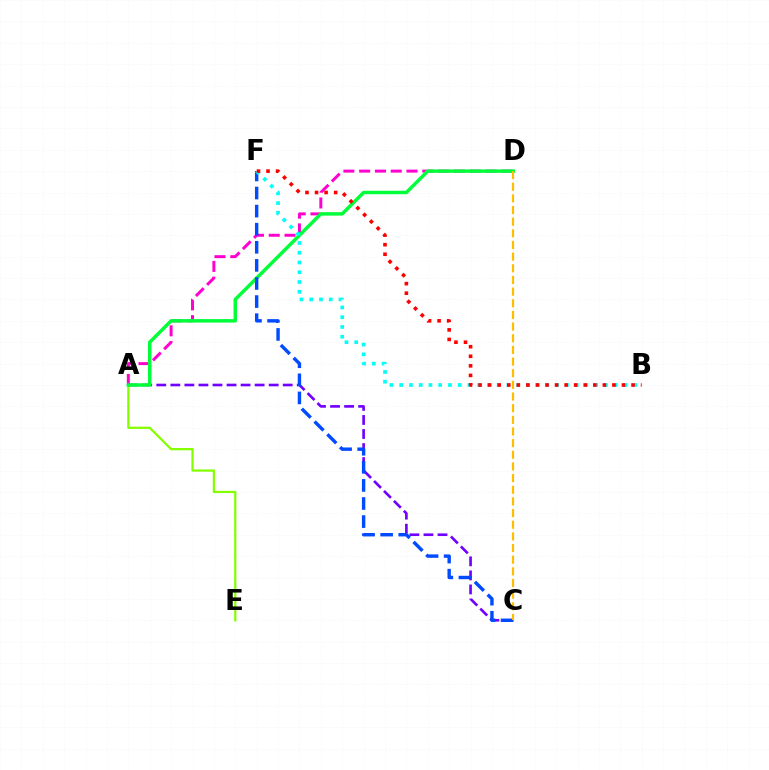{('A', 'D'): [{'color': '#ff00cf', 'line_style': 'dashed', 'thickness': 2.14}, {'color': '#00ff39', 'line_style': 'solid', 'thickness': 2.5}], ('A', 'E'): [{'color': '#84ff00', 'line_style': 'solid', 'thickness': 1.61}], ('A', 'C'): [{'color': '#7200ff', 'line_style': 'dashed', 'thickness': 1.91}], ('C', 'F'): [{'color': '#004bff', 'line_style': 'dashed', 'thickness': 2.46}], ('B', 'F'): [{'color': '#00fff6', 'line_style': 'dotted', 'thickness': 2.65}, {'color': '#ff0000', 'line_style': 'dotted', 'thickness': 2.6}], ('C', 'D'): [{'color': '#ffbd00', 'line_style': 'dashed', 'thickness': 1.58}]}